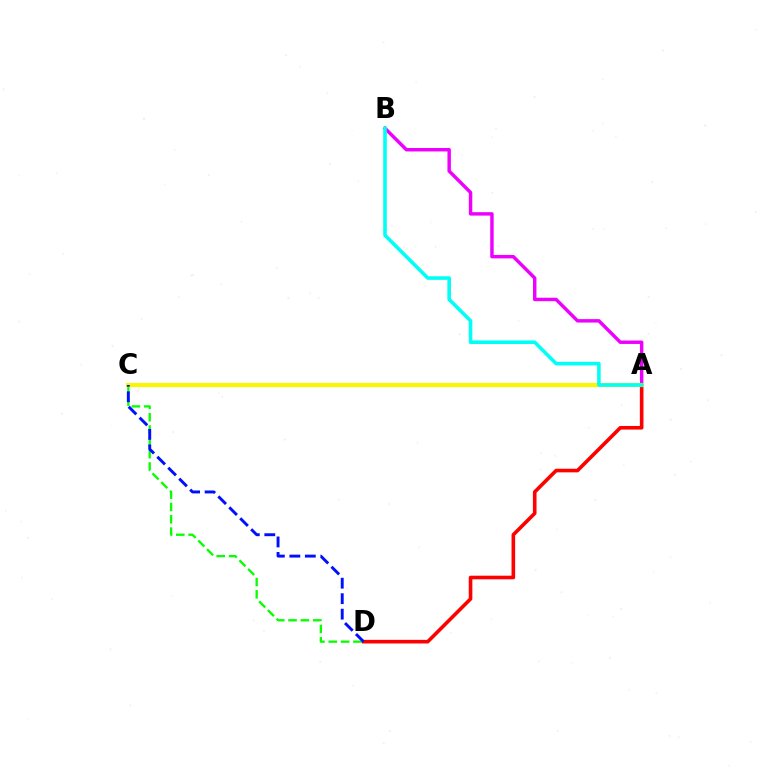{('C', 'D'): [{'color': '#08ff00', 'line_style': 'dashed', 'thickness': 1.67}, {'color': '#0010ff', 'line_style': 'dashed', 'thickness': 2.1}], ('A', 'B'): [{'color': '#ee00ff', 'line_style': 'solid', 'thickness': 2.47}, {'color': '#00fff6', 'line_style': 'solid', 'thickness': 2.58}], ('A', 'D'): [{'color': '#ff0000', 'line_style': 'solid', 'thickness': 2.6}], ('A', 'C'): [{'color': '#fcf500', 'line_style': 'solid', 'thickness': 2.99}]}